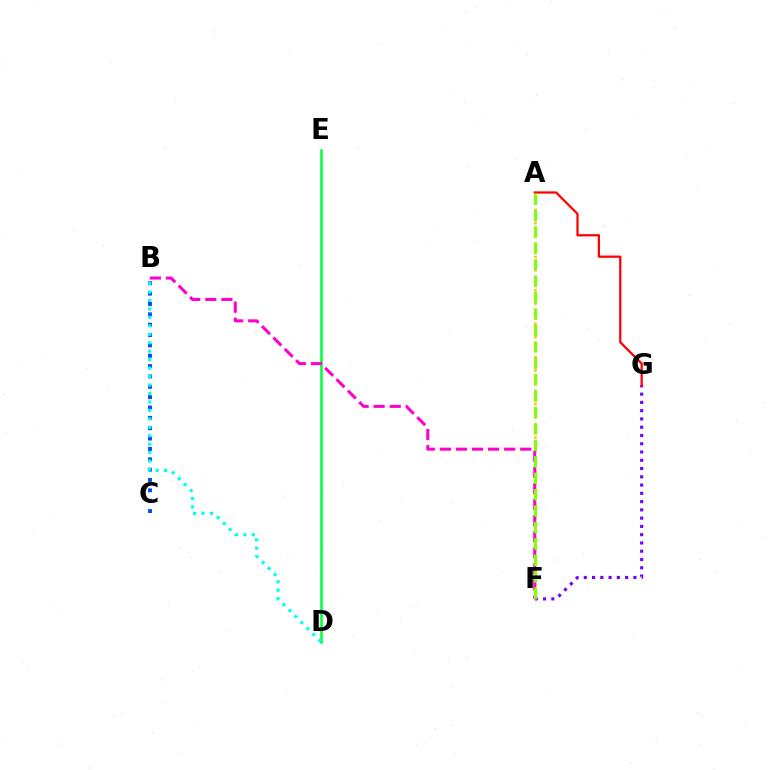{('D', 'E'): [{'color': '#00ff39', 'line_style': 'solid', 'thickness': 1.82}], ('F', 'G'): [{'color': '#7200ff', 'line_style': 'dotted', 'thickness': 2.25}], ('A', 'G'): [{'color': '#ff0000', 'line_style': 'solid', 'thickness': 1.62}], ('B', 'C'): [{'color': '#004bff', 'line_style': 'dotted', 'thickness': 2.81}], ('A', 'F'): [{'color': '#ffbd00', 'line_style': 'dotted', 'thickness': 1.82}, {'color': '#84ff00', 'line_style': 'dashed', 'thickness': 2.23}], ('B', 'D'): [{'color': '#00fff6', 'line_style': 'dotted', 'thickness': 2.3}], ('B', 'F'): [{'color': '#ff00cf', 'line_style': 'dashed', 'thickness': 2.18}]}